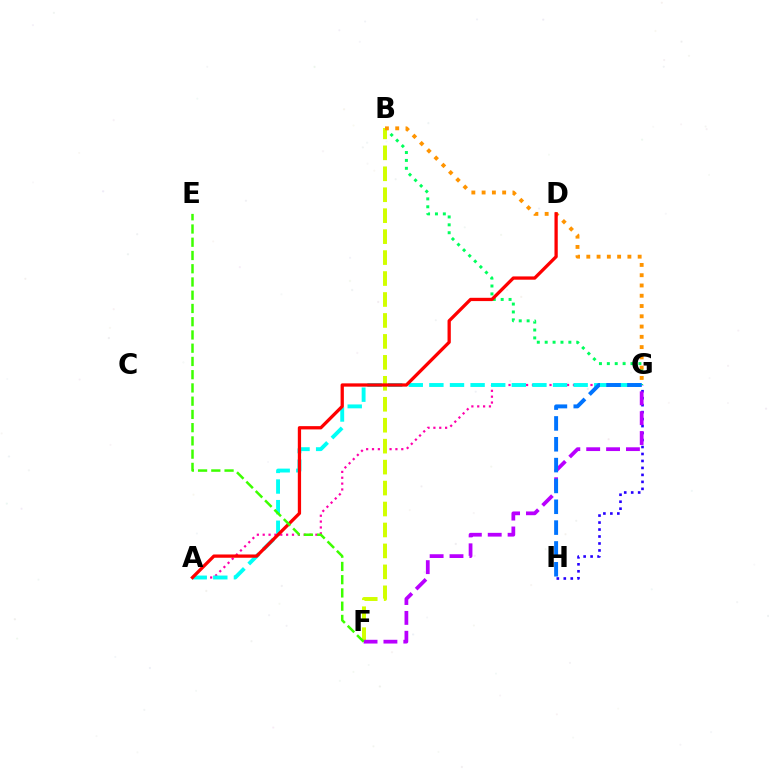{('B', 'G'): [{'color': '#00ff5c', 'line_style': 'dotted', 'thickness': 2.14}, {'color': '#ff9400', 'line_style': 'dotted', 'thickness': 2.79}], ('G', 'H'): [{'color': '#2500ff', 'line_style': 'dotted', 'thickness': 1.89}, {'color': '#0074ff', 'line_style': 'dashed', 'thickness': 2.83}], ('A', 'G'): [{'color': '#ff00ac', 'line_style': 'dotted', 'thickness': 1.59}, {'color': '#00fff6', 'line_style': 'dashed', 'thickness': 2.8}], ('B', 'F'): [{'color': '#d1ff00', 'line_style': 'dashed', 'thickness': 2.85}], ('F', 'G'): [{'color': '#b900ff', 'line_style': 'dashed', 'thickness': 2.7}], ('A', 'D'): [{'color': '#ff0000', 'line_style': 'solid', 'thickness': 2.36}], ('E', 'F'): [{'color': '#3dff00', 'line_style': 'dashed', 'thickness': 1.8}]}